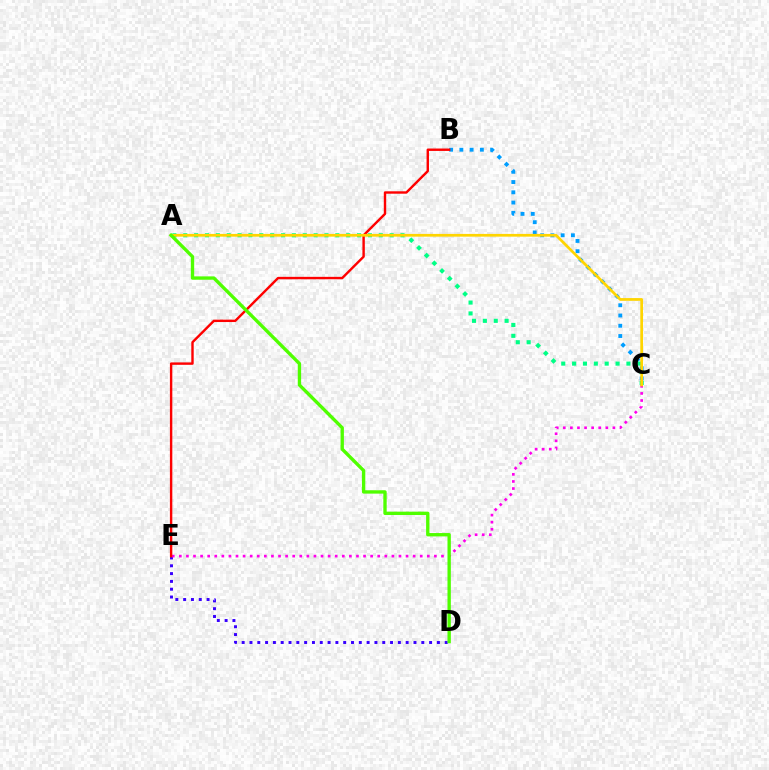{('B', 'C'): [{'color': '#009eff', 'line_style': 'dotted', 'thickness': 2.79}], ('D', 'E'): [{'color': '#3700ff', 'line_style': 'dotted', 'thickness': 2.12}], ('C', 'E'): [{'color': '#ff00ed', 'line_style': 'dotted', 'thickness': 1.93}], ('A', 'C'): [{'color': '#00ff86', 'line_style': 'dotted', 'thickness': 2.95}, {'color': '#ffd500', 'line_style': 'solid', 'thickness': 1.96}], ('B', 'E'): [{'color': '#ff0000', 'line_style': 'solid', 'thickness': 1.73}], ('A', 'D'): [{'color': '#4fff00', 'line_style': 'solid', 'thickness': 2.41}]}